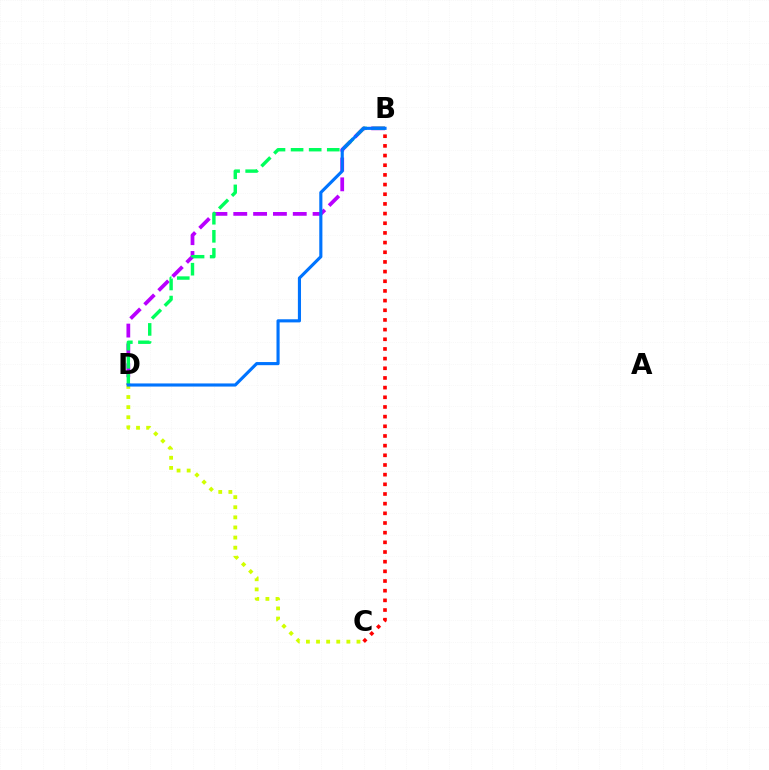{('C', 'D'): [{'color': '#d1ff00', 'line_style': 'dotted', 'thickness': 2.75}], ('B', 'C'): [{'color': '#ff0000', 'line_style': 'dotted', 'thickness': 2.63}], ('B', 'D'): [{'color': '#b900ff', 'line_style': 'dashed', 'thickness': 2.69}, {'color': '#00ff5c', 'line_style': 'dashed', 'thickness': 2.46}, {'color': '#0074ff', 'line_style': 'solid', 'thickness': 2.25}]}